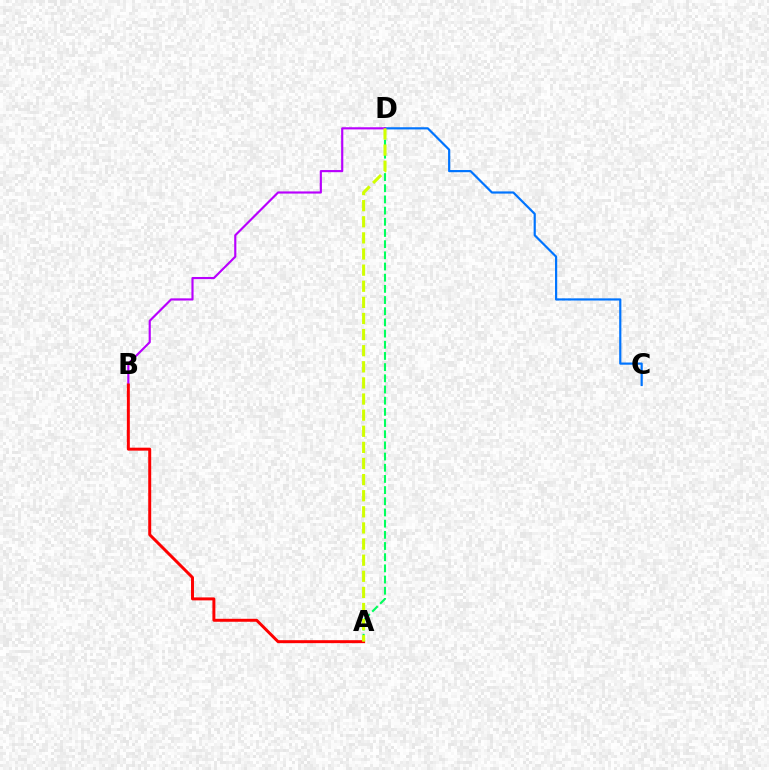{('A', 'D'): [{'color': '#00ff5c', 'line_style': 'dashed', 'thickness': 1.52}, {'color': '#d1ff00', 'line_style': 'dashed', 'thickness': 2.19}], ('C', 'D'): [{'color': '#0074ff', 'line_style': 'solid', 'thickness': 1.58}], ('B', 'D'): [{'color': '#b900ff', 'line_style': 'solid', 'thickness': 1.55}], ('A', 'B'): [{'color': '#ff0000', 'line_style': 'solid', 'thickness': 2.13}]}